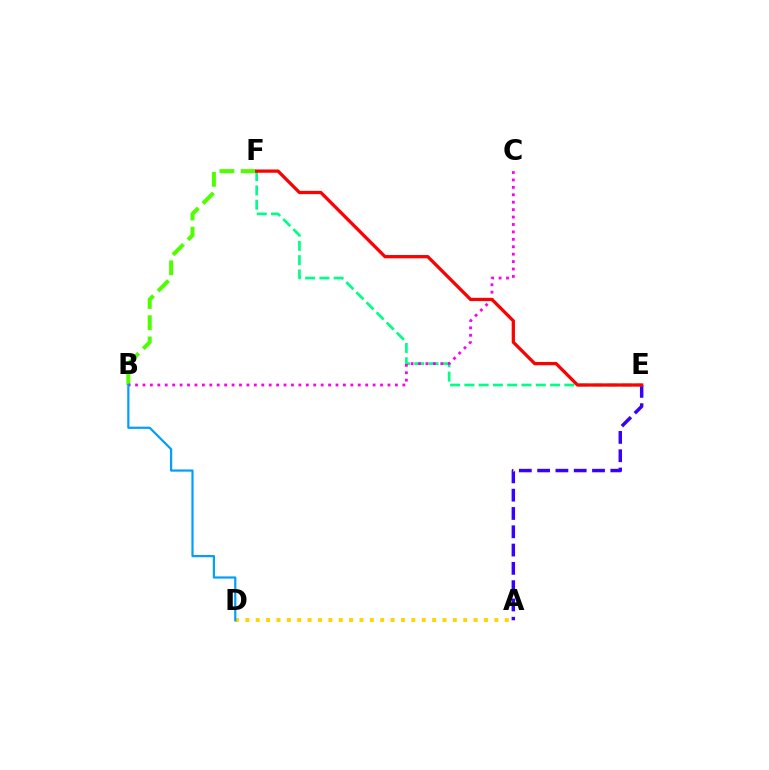{('A', 'E'): [{'color': '#3700ff', 'line_style': 'dashed', 'thickness': 2.49}], ('A', 'D'): [{'color': '#ffd500', 'line_style': 'dotted', 'thickness': 2.82}], ('E', 'F'): [{'color': '#00ff86', 'line_style': 'dashed', 'thickness': 1.94}, {'color': '#ff0000', 'line_style': 'solid', 'thickness': 2.35}], ('B', 'F'): [{'color': '#4fff00', 'line_style': 'dashed', 'thickness': 2.89}], ('B', 'C'): [{'color': '#ff00ed', 'line_style': 'dotted', 'thickness': 2.02}], ('B', 'D'): [{'color': '#009eff', 'line_style': 'solid', 'thickness': 1.58}]}